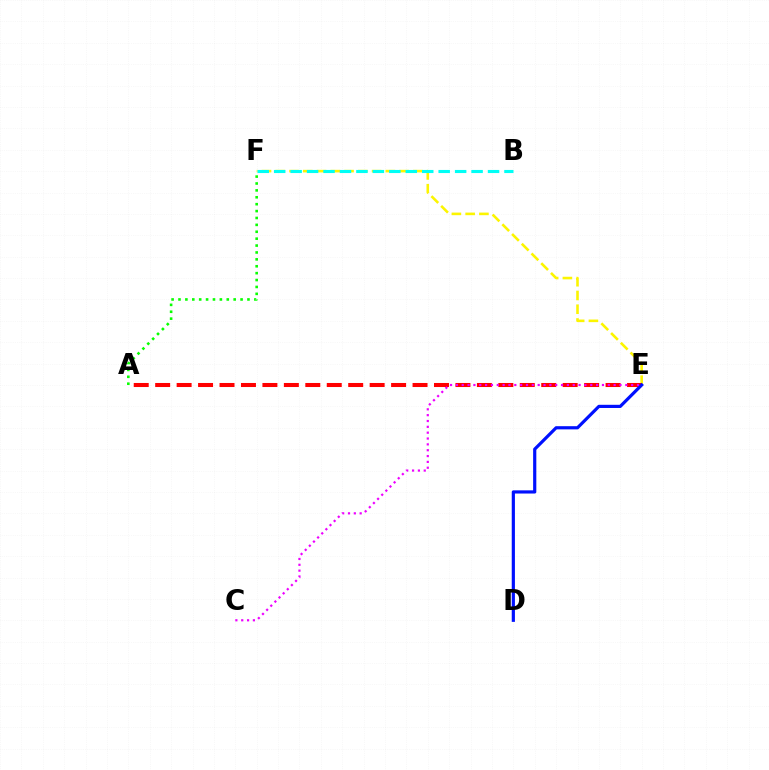{('E', 'F'): [{'color': '#fcf500', 'line_style': 'dashed', 'thickness': 1.87}], ('A', 'E'): [{'color': '#ff0000', 'line_style': 'dashed', 'thickness': 2.91}], ('D', 'E'): [{'color': '#0010ff', 'line_style': 'solid', 'thickness': 2.29}], ('A', 'F'): [{'color': '#08ff00', 'line_style': 'dotted', 'thickness': 1.87}], ('C', 'E'): [{'color': '#ee00ff', 'line_style': 'dotted', 'thickness': 1.59}], ('B', 'F'): [{'color': '#00fff6', 'line_style': 'dashed', 'thickness': 2.23}]}